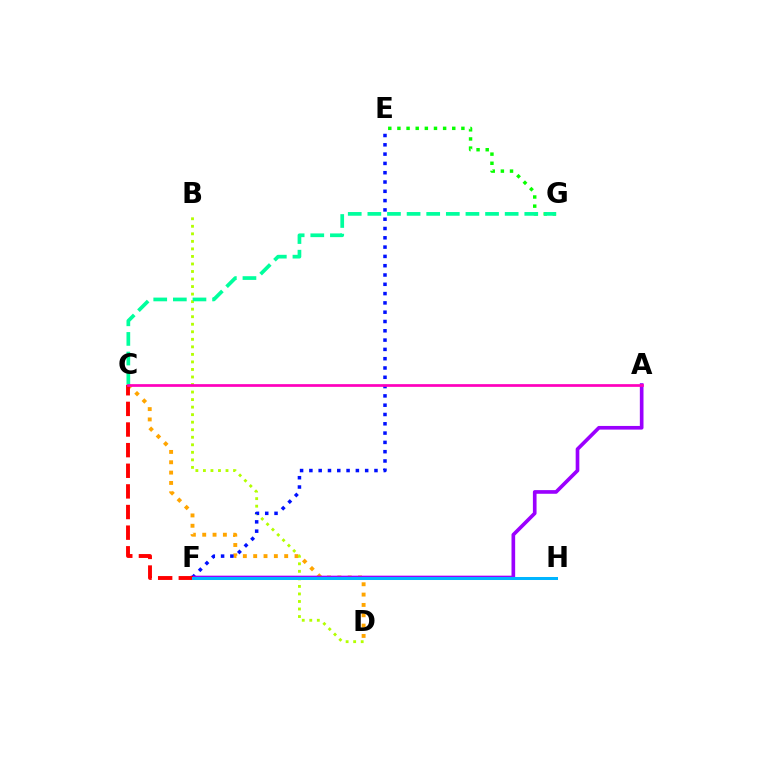{('C', 'D'): [{'color': '#ffa500', 'line_style': 'dotted', 'thickness': 2.81}], ('B', 'D'): [{'color': '#b3ff00', 'line_style': 'dotted', 'thickness': 2.05}], ('E', 'F'): [{'color': '#0010ff', 'line_style': 'dotted', 'thickness': 2.53}], ('A', 'F'): [{'color': '#9b00ff', 'line_style': 'solid', 'thickness': 2.63}], ('E', 'G'): [{'color': '#08ff00', 'line_style': 'dotted', 'thickness': 2.48}], ('C', 'G'): [{'color': '#00ff9d', 'line_style': 'dashed', 'thickness': 2.66}], ('C', 'F'): [{'color': '#ff0000', 'line_style': 'dashed', 'thickness': 2.8}], ('A', 'C'): [{'color': '#ff00bd', 'line_style': 'solid', 'thickness': 1.96}], ('F', 'H'): [{'color': '#00b5ff', 'line_style': 'solid', 'thickness': 2.17}]}